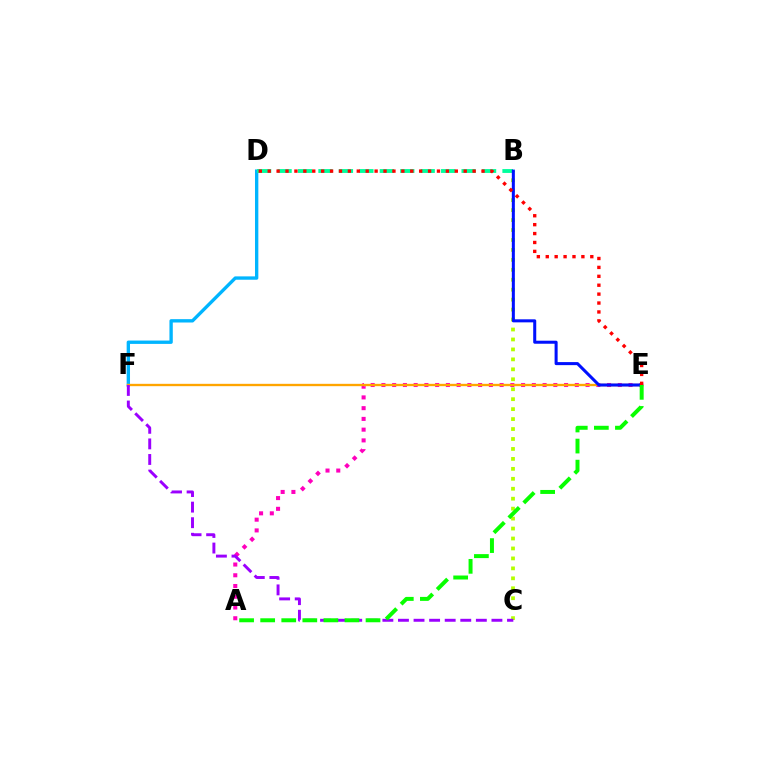{('D', 'F'): [{'color': '#00b5ff', 'line_style': 'solid', 'thickness': 2.41}], ('A', 'E'): [{'color': '#ff00bd', 'line_style': 'dotted', 'thickness': 2.92}, {'color': '#08ff00', 'line_style': 'dashed', 'thickness': 2.86}], ('E', 'F'): [{'color': '#ffa500', 'line_style': 'solid', 'thickness': 1.69}], ('B', 'C'): [{'color': '#b3ff00', 'line_style': 'dotted', 'thickness': 2.7}], ('C', 'F'): [{'color': '#9b00ff', 'line_style': 'dashed', 'thickness': 2.12}], ('B', 'D'): [{'color': '#00ff9d', 'line_style': 'dashed', 'thickness': 2.78}], ('B', 'E'): [{'color': '#0010ff', 'line_style': 'solid', 'thickness': 2.19}], ('D', 'E'): [{'color': '#ff0000', 'line_style': 'dotted', 'thickness': 2.42}]}